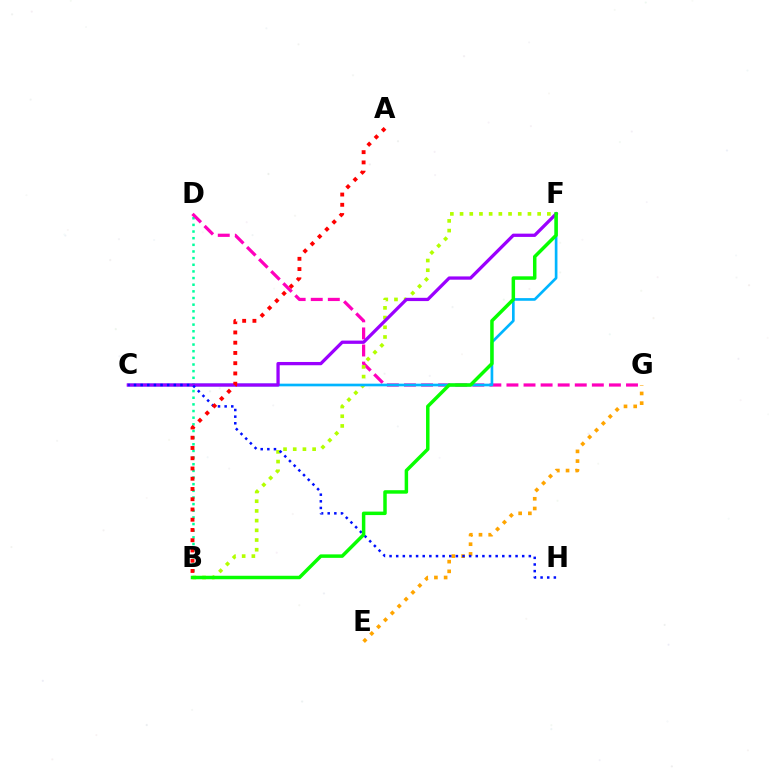{('B', 'D'): [{'color': '#00ff9d', 'line_style': 'dotted', 'thickness': 1.81}], ('D', 'G'): [{'color': '#ff00bd', 'line_style': 'dashed', 'thickness': 2.32}], ('E', 'G'): [{'color': '#ffa500', 'line_style': 'dotted', 'thickness': 2.64}], ('B', 'F'): [{'color': '#b3ff00', 'line_style': 'dotted', 'thickness': 2.64}, {'color': '#08ff00', 'line_style': 'solid', 'thickness': 2.51}], ('C', 'F'): [{'color': '#00b5ff', 'line_style': 'solid', 'thickness': 1.92}, {'color': '#9b00ff', 'line_style': 'solid', 'thickness': 2.36}], ('C', 'H'): [{'color': '#0010ff', 'line_style': 'dotted', 'thickness': 1.8}], ('A', 'B'): [{'color': '#ff0000', 'line_style': 'dotted', 'thickness': 2.78}]}